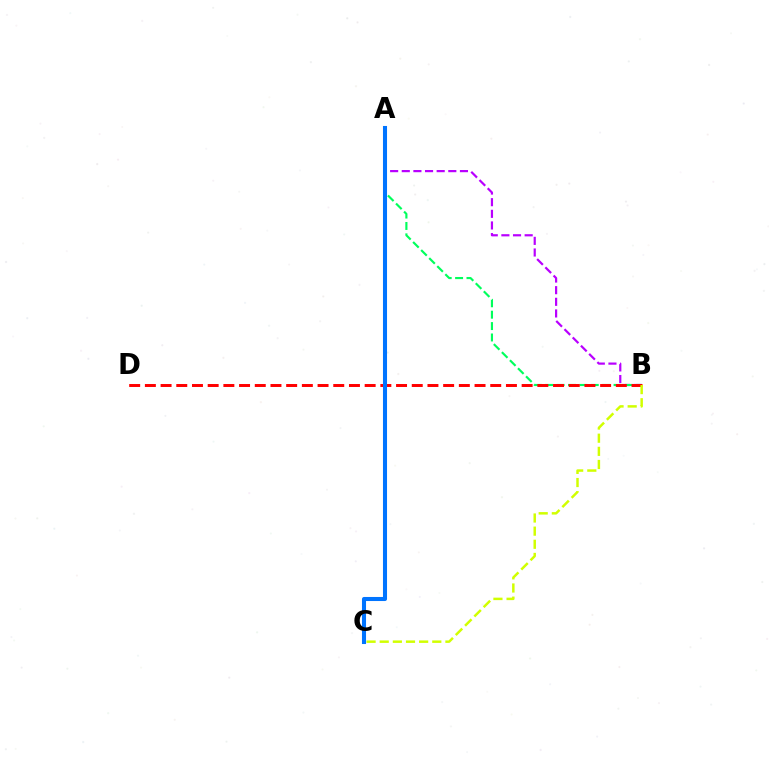{('A', 'B'): [{'color': '#b900ff', 'line_style': 'dashed', 'thickness': 1.58}, {'color': '#00ff5c', 'line_style': 'dashed', 'thickness': 1.55}], ('B', 'D'): [{'color': '#ff0000', 'line_style': 'dashed', 'thickness': 2.13}], ('B', 'C'): [{'color': '#d1ff00', 'line_style': 'dashed', 'thickness': 1.79}], ('A', 'C'): [{'color': '#0074ff', 'line_style': 'solid', 'thickness': 2.93}]}